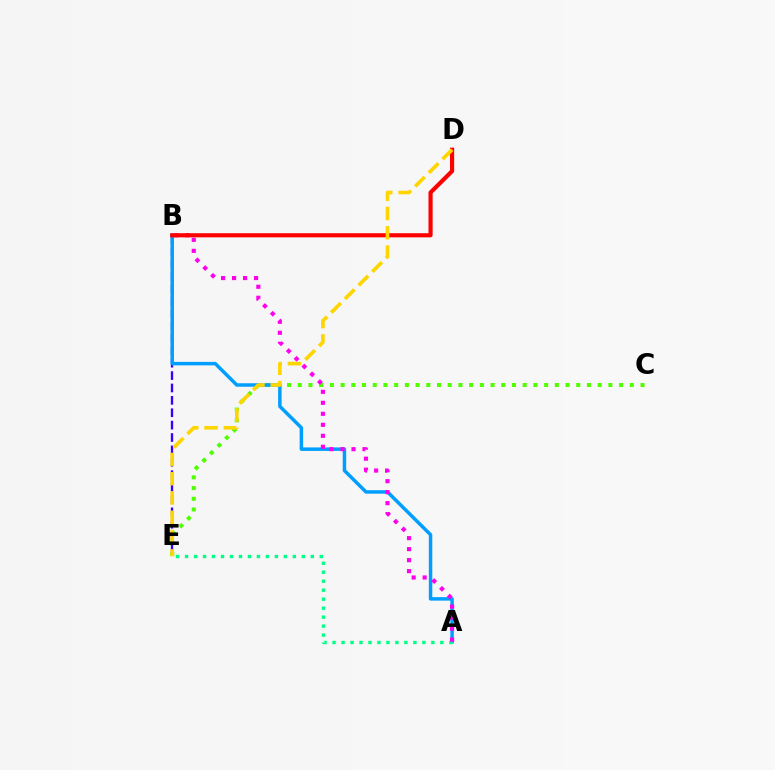{('C', 'E'): [{'color': '#4fff00', 'line_style': 'dotted', 'thickness': 2.91}], ('B', 'E'): [{'color': '#3700ff', 'line_style': 'dashed', 'thickness': 1.68}], ('A', 'B'): [{'color': '#009eff', 'line_style': 'solid', 'thickness': 2.5}, {'color': '#ff00ed', 'line_style': 'dotted', 'thickness': 2.99}], ('A', 'E'): [{'color': '#00ff86', 'line_style': 'dotted', 'thickness': 2.44}], ('B', 'D'): [{'color': '#ff0000', 'line_style': 'solid', 'thickness': 2.98}], ('D', 'E'): [{'color': '#ffd500', 'line_style': 'dashed', 'thickness': 2.62}]}